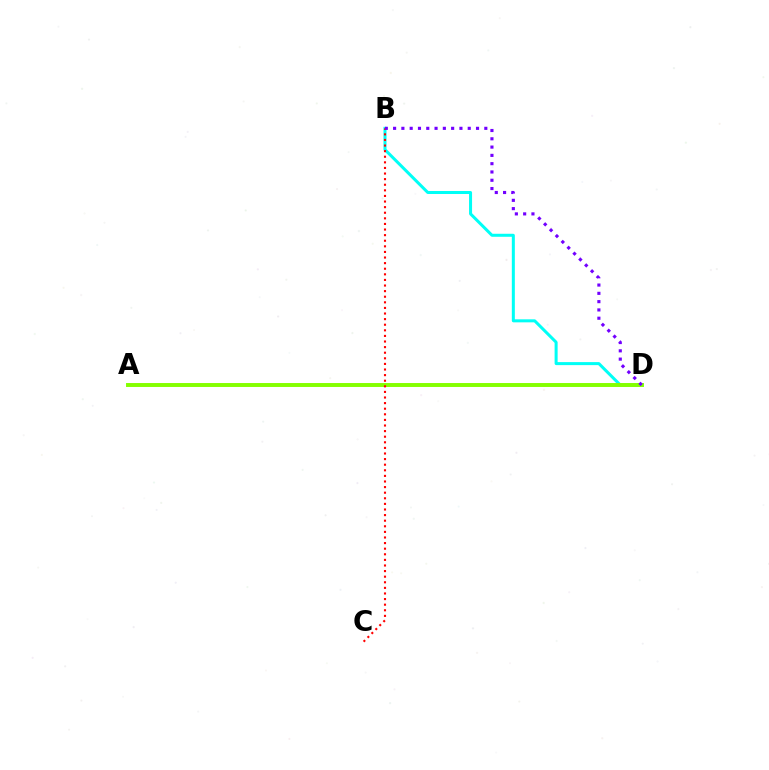{('B', 'D'): [{'color': '#00fff6', 'line_style': 'solid', 'thickness': 2.17}, {'color': '#7200ff', 'line_style': 'dotted', 'thickness': 2.25}], ('A', 'D'): [{'color': '#84ff00', 'line_style': 'solid', 'thickness': 2.83}], ('B', 'C'): [{'color': '#ff0000', 'line_style': 'dotted', 'thickness': 1.52}]}